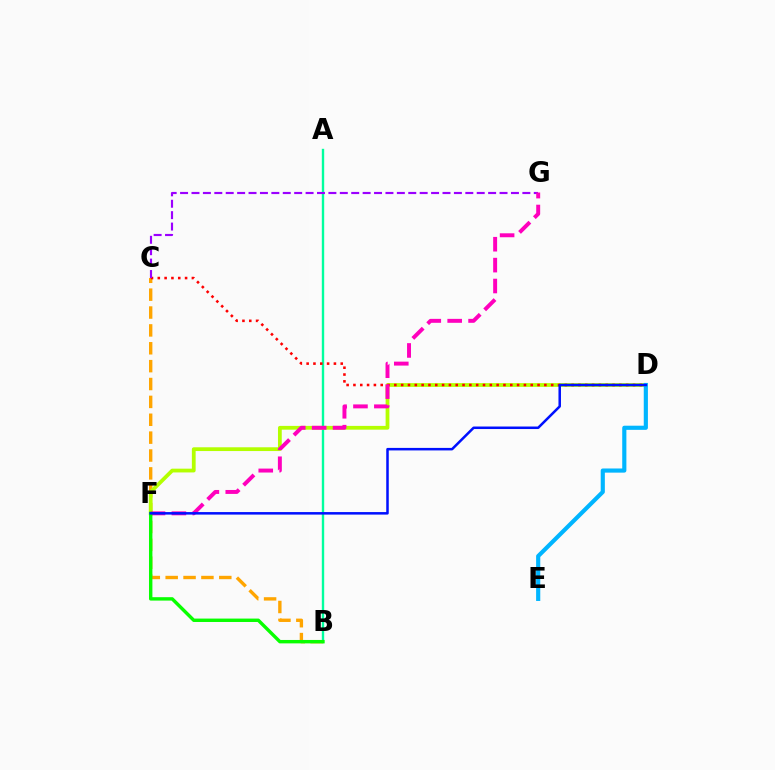{('B', 'C'): [{'color': '#ffa500', 'line_style': 'dashed', 'thickness': 2.43}], ('A', 'B'): [{'color': '#00ff9d', 'line_style': 'solid', 'thickness': 1.71}], ('D', 'F'): [{'color': '#b3ff00', 'line_style': 'solid', 'thickness': 2.71}, {'color': '#0010ff', 'line_style': 'solid', 'thickness': 1.81}], ('C', 'D'): [{'color': '#ff0000', 'line_style': 'dotted', 'thickness': 1.85}], ('D', 'E'): [{'color': '#00b5ff', 'line_style': 'solid', 'thickness': 2.99}], ('C', 'G'): [{'color': '#9b00ff', 'line_style': 'dashed', 'thickness': 1.55}], ('F', 'G'): [{'color': '#ff00bd', 'line_style': 'dashed', 'thickness': 2.84}], ('B', 'F'): [{'color': '#08ff00', 'line_style': 'solid', 'thickness': 2.45}]}